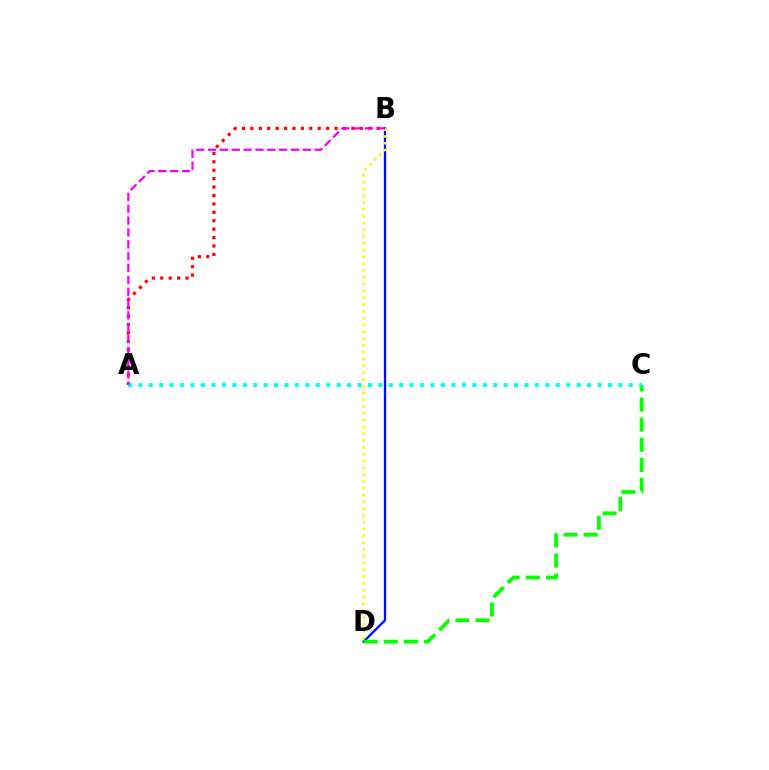{('A', 'B'): [{'color': '#ff0000', 'line_style': 'dotted', 'thickness': 2.29}, {'color': '#ee00ff', 'line_style': 'dashed', 'thickness': 1.61}], ('B', 'D'): [{'color': '#0010ff', 'line_style': 'solid', 'thickness': 1.66}, {'color': '#fcf500', 'line_style': 'dotted', 'thickness': 1.85}], ('C', 'D'): [{'color': '#08ff00', 'line_style': 'dashed', 'thickness': 2.73}], ('A', 'C'): [{'color': '#00fff6', 'line_style': 'dotted', 'thickness': 2.83}]}